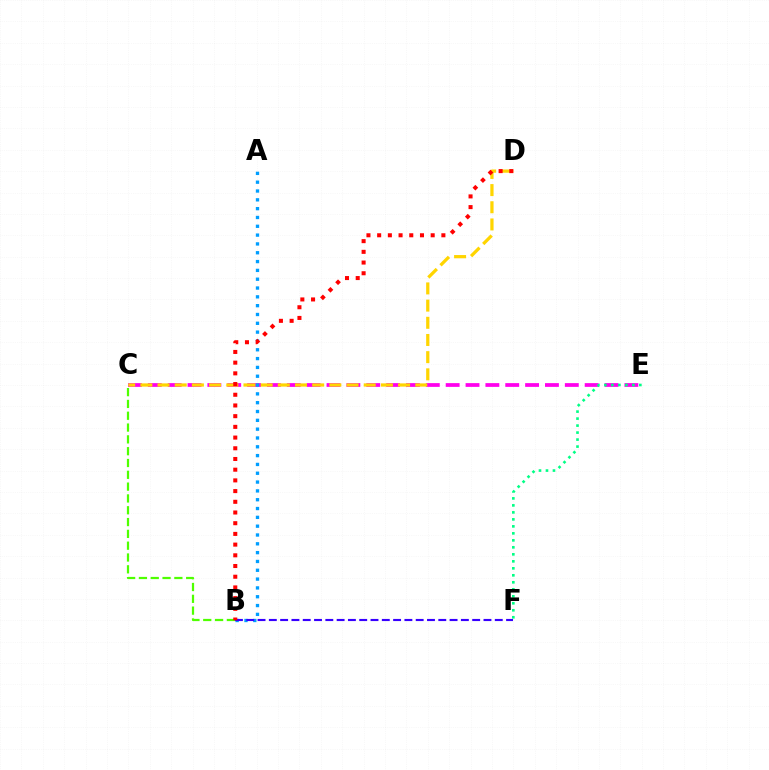{('C', 'E'): [{'color': '#ff00ed', 'line_style': 'dashed', 'thickness': 2.7}], ('B', 'C'): [{'color': '#4fff00', 'line_style': 'dashed', 'thickness': 1.6}], ('C', 'D'): [{'color': '#ffd500', 'line_style': 'dashed', 'thickness': 2.33}], ('E', 'F'): [{'color': '#00ff86', 'line_style': 'dotted', 'thickness': 1.9}], ('A', 'B'): [{'color': '#009eff', 'line_style': 'dotted', 'thickness': 2.4}], ('B', 'F'): [{'color': '#3700ff', 'line_style': 'dashed', 'thickness': 1.53}], ('B', 'D'): [{'color': '#ff0000', 'line_style': 'dotted', 'thickness': 2.91}]}